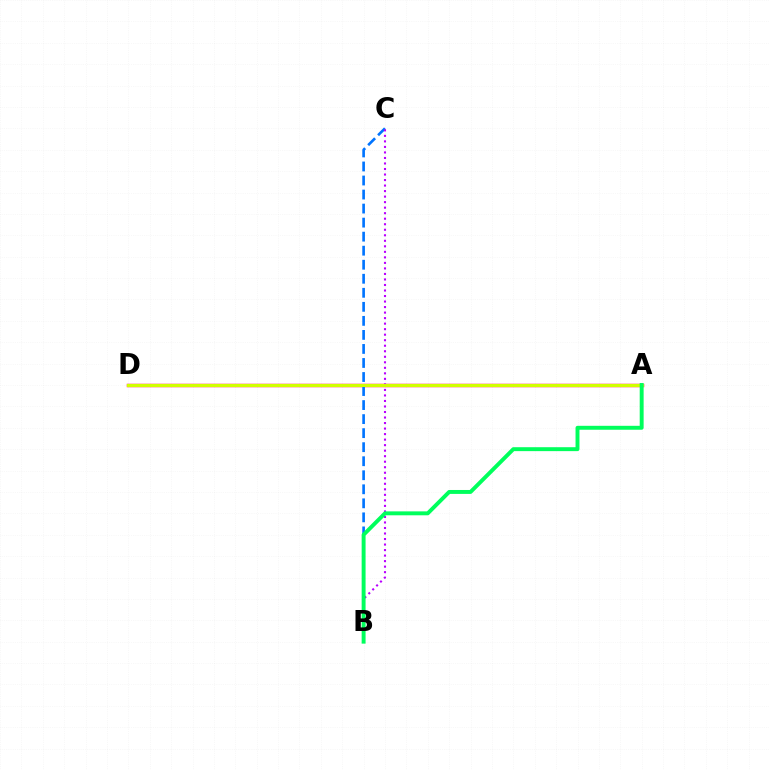{('A', 'D'): [{'color': '#ff0000', 'line_style': 'solid', 'thickness': 2.44}, {'color': '#d1ff00', 'line_style': 'solid', 'thickness': 2.18}], ('B', 'C'): [{'color': '#0074ff', 'line_style': 'dashed', 'thickness': 1.91}, {'color': '#b900ff', 'line_style': 'dotted', 'thickness': 1.5}], ('A', 'B'): [{'color': '#00ff5c', 'line_style': 'solid', 'thickness': 2.83}]}